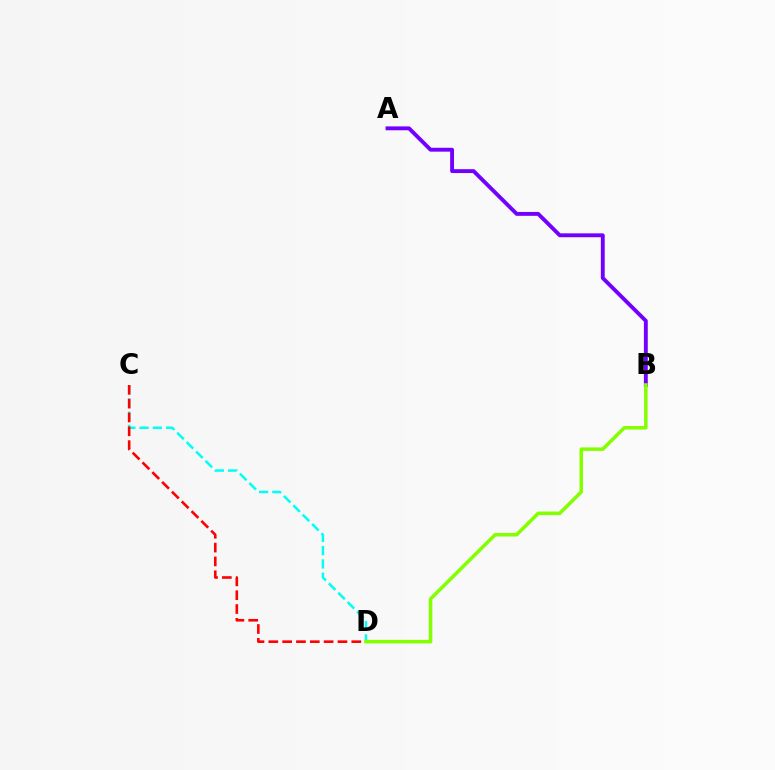{('C', 'D'): [{'color': '#00fff6', 'line_style': 'dashed', 'thickness': 1.8}, {'color': '#ff0000', 'line_style': 'dashed', 'thickness': 1.88}], ('A', 'B'): [{'color': '#7200ff', 'line_style': 'solid', 'thickness': 2.79}], ('B', 'D'): [{'color': '#84ff00', 'line_style': 'solid', 'thickness': 2.55}]}